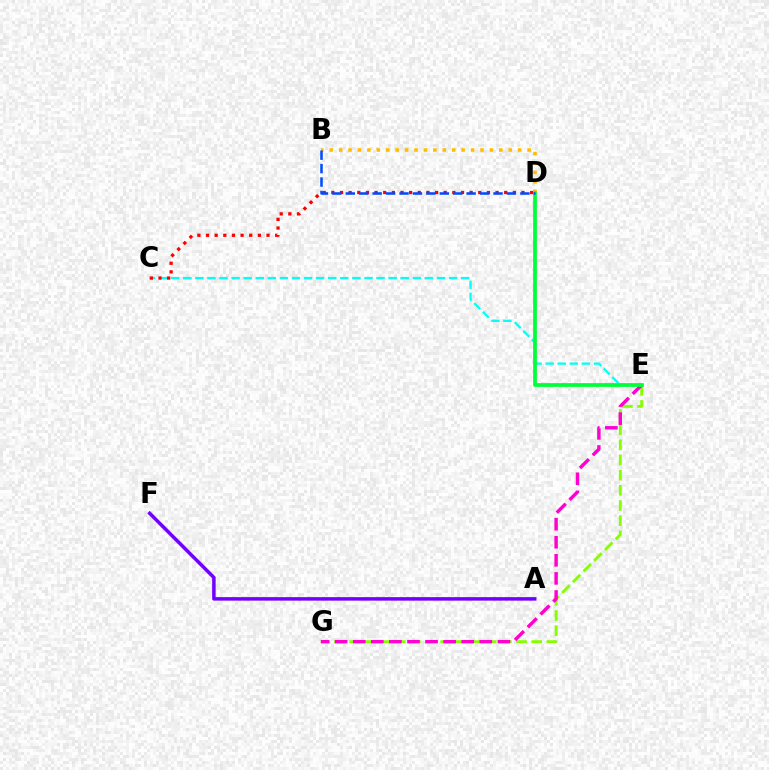{('C', 'E'): [{'color': '#00fff6', 'line_style': 'dashed', 'thickness': 1.64}], ('E', 'G'): [{'color': '#84ff00', 'line_style': 'dashed', 'thickness': 2.06}, {'color': '#ff00cf', 'line_style': 'dashed', 'thickness': 2.46}], ('B', 'D'): [{'color': '#ffbd00', 'line_style': 'dotted', 'thickness': 2.56}, {'color': '#004bff', 'line_style': 'dashed', 'thickness': 1.82}], ('C', 'D'): [{'color': '#ff0000', 'line_style': 'dotted', 'thickness': 2.35}], ('D', 'E'): [{'color': '#00ff39', 'line_style': 'solid', 'thickness': 2.7}], ('A', 'F'): [{'color': '#7200ff', 'line_style': 'solid', 'thickness': 2.52}]}